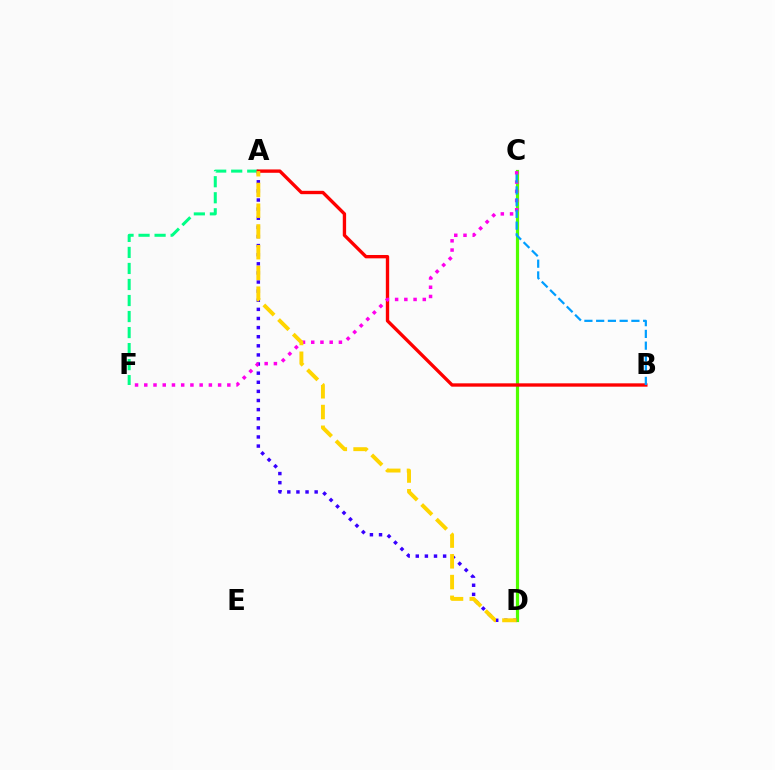{('A', 'F'): [{'color': '#00ff86', 'line_style': 'dashed', 'thickness': 2.18}], ('C', 'D'): [{'color': '#4fff00', 'line_style': 'solid', 'thickness': 2.3}], ('A', 'B'): [{'color': '#ff0000', 'line_style': 'solid', 'thickness': 2.41}], ('A', 'D'): [{'color': '#3700ff', 'line_style': 'dotted', 'thickness': 2.48}, {'color': '#ffd500', 'line_style': 'dashed', 'thickness': 2.82}], ('C', 'F'): [{'color': '#ff00ed', 'line_style': 'dotted', 'thickness': 2.51}], ('B', 'C'): [{'color': '#009eff', 'line_style': 'dashed', 'thickness': 1.6}]}